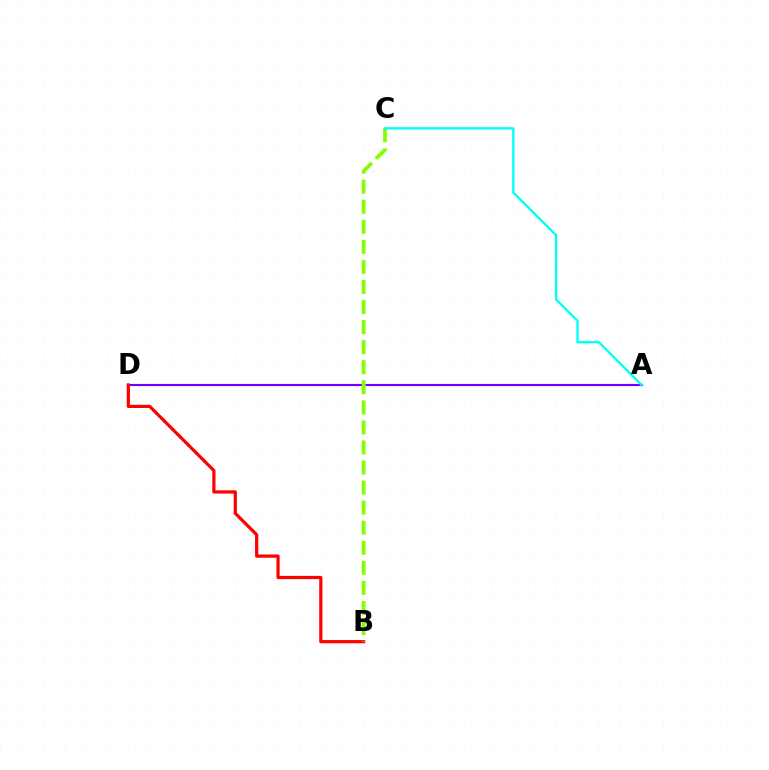{('A', 'D'): [{'color': '#7200ff', 'line_style': 'solid', 'thickness': 1.54}], ('B', 'D'): [{'color': '#ff0000', 'line_style': 'solid', 'thickness': 2.31}], ('B', 'C'): [{'color': '#84ff00', 'line_style': 'dashed', 'thickness': 2.73}], ('A', 'C'): [{'color': '#00fff6', 'line_style': 'solid', 'thickness': 1.67}]}